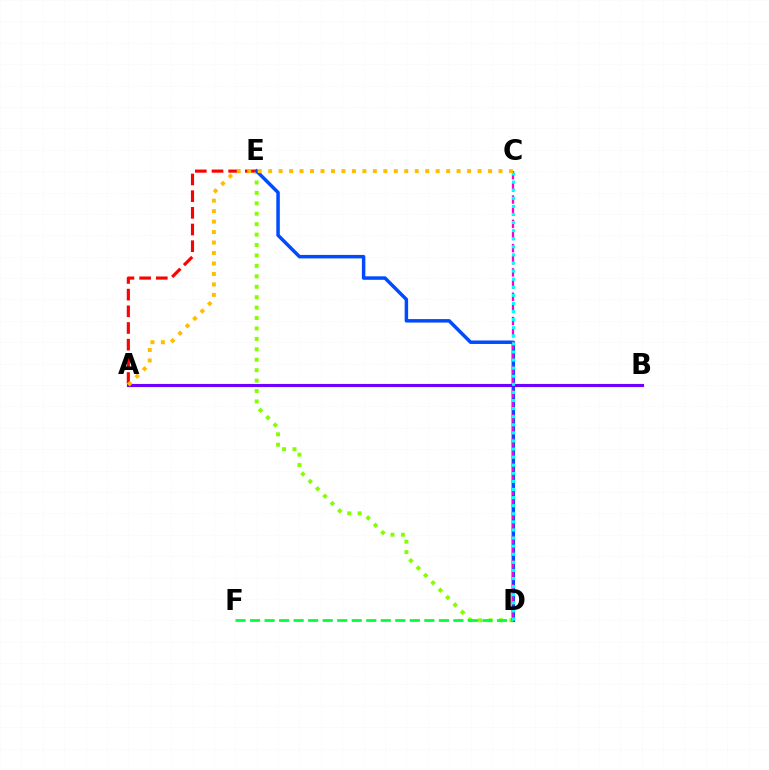{('A', 'E'): [{'color': '#ff0000', 'line_style': 'dashed', 'thickness': 2.27}], ('D', 'E'): [{'color': '#84ff00', 'line_style': 'dotted', 'thickness': 2.83}, {'color': '#004bff', 'line_style': 'solid', 'thickness': 2.51}], ('C', 'D'): [{'color': '#ff00cf', 'line_style': 'dashed', 'thickness': 1.65}, {'color': '#00fff6', 'line_style': 'dotted', 'thickness': 2.2}], ('D', 'F'): [{'color': '#00ff39', 'line_style': 'dashed', 'thickness': 1.97}], ('A', 'B'): [{'color': '#7200ff', 'line_style': 'solid', 'thickness': 2.25}], ('A', 'C'): [{'color': '#ffbd00', 'line_style': 'dotted', 'thickness': 2.84}]}